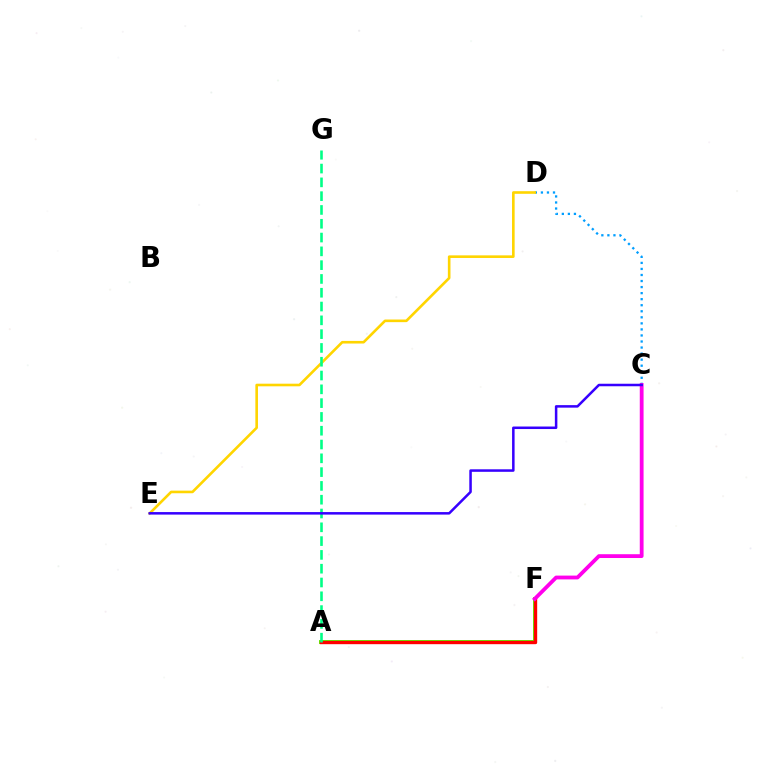{('A', 'F'): [{'color': '#4fff00', 'line_style': 'solid', 'thickness': 2.83}, {'color': '#ff0000', 'line_style': 'solid', 'thickness': 2.42}], ('C', 'D'): [{'color': '#009eff', 'line_style': 'dotted', 'thickness': 1.64}], ('D', 'E'): [{'color': '#ffd500', 'line_style': 'solid', 'thickness': 1.89}], ('A', 'G'): [{'color': '#00ff86', 'line_style': 'dashed', 'thickness': 1.87}], ('C', 'F'): [{'color': '#ff00ed', 'line_style': 'solid', 'thickness': 2.74}], ('C', 'E'): [{'color': '#3700ff', 'line_style': 'solid', 'thickness': 1.81}]}